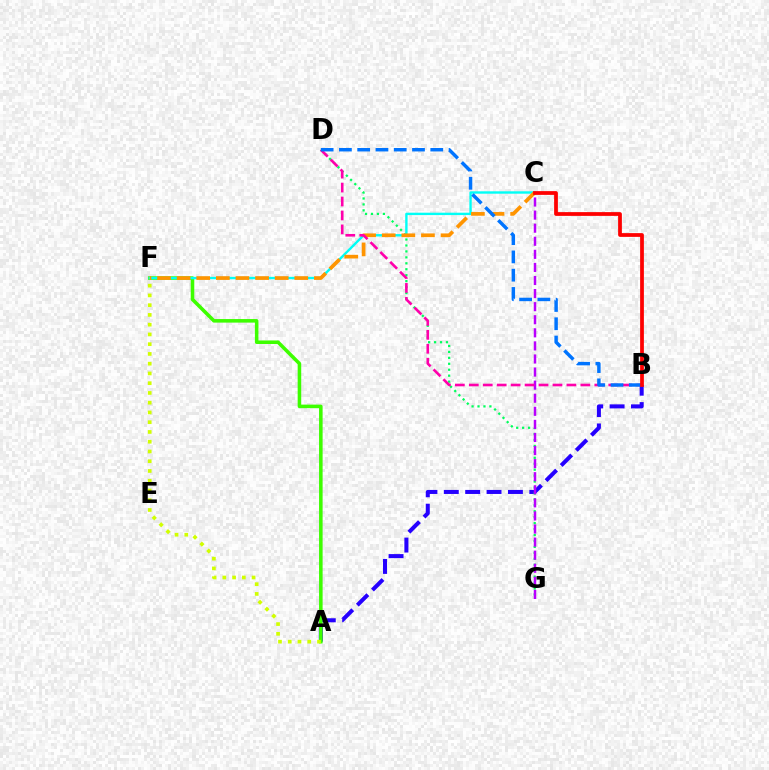{('A', 'B'): [{'color': '#2500ff', 'line_style': 'dashed', 'thickness': 2.9}], ('D', 'G'): [{'color': '#00ff5c', 'line_style': 'dotted', 'thickness': 1.61}], ('A', 'F'): [{'color': '#3dff00', 'line_style': 'solid', 'thickness': 2.56}, {'color': '#d1ff00', 'line_style': 'dotted', 'thickness': 2.65}], ('C', 'F'): [{'color': '#00fff6', 'line_style': 'solid', 'thickness': 1.72}, {'color': '#ff9400', 'line_style': 'dashed', 'thickness': 2.66}], ('C', 'G'): [{'color': '#b900ff', 'line_style': 'dashed', 'thickness': 1.78}], ('B', 'D'): [{'color': '#ff00ac', 'line_style': 'dashed', 'thickness': 1.89}, {'color': '#0074ff', 'line_style': 'dashed', 'thickness': 2.48}], ('B', 'C'): [{'color': '#ff0000', 'line_style': 'solid', 'thickness': 2.71}]}